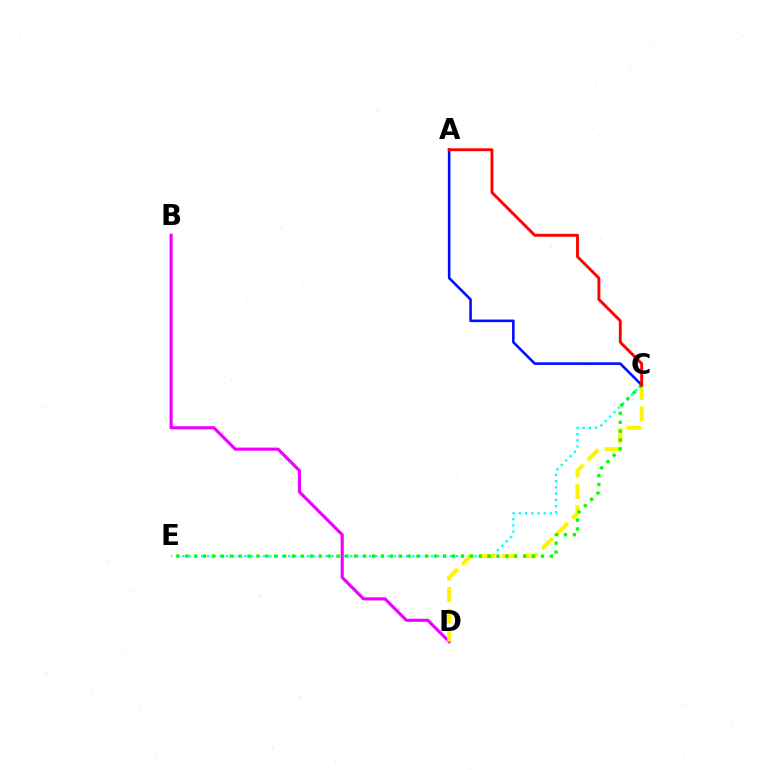{('B', 'D'): [{'color': '#ee00ff', 'line_style': 'solid', 'thickness': 2.25}], ('C', 'E'): [{'color': '#00fff6', 'line_style': 'dotted', 'thickness': 1.69}, {'color': '#08ff00', 'line_style': 'dotted', 'thickness': 2.42}], ('C', 'D'): [{'color': '#fcf500', 'line_style': 'dashed', 'thickness': 2.92}], ('A', 'C'): [{'color': '#0010ff', 'line_style': 'solid', 'thickness': 1.88}, {'color': '#ff0000', 'line_style': 'solid', 'thickness': 2.07}]}